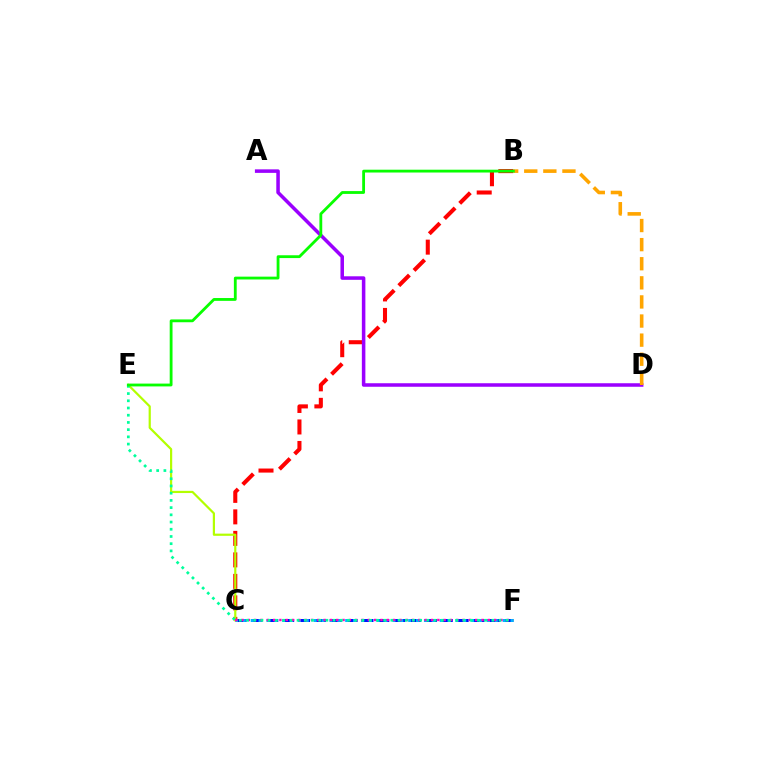{('C', 'F'): [{'color': '#0010ff', 'line_style': 'dashed', 'thickness': 2.15}, {'color': '#00b5ff', 'line_style': 'dotted', 'thickness': 2.14}, {'color': '#ff00bd', 'line_style': 'dotted', 'thickness': 1.72}], ('B', 'C'): [{'color': '#ff0000', 'line_style': 'dashed', 'thickness': 2.92}], ('A', 'D'): [{'color': '#9b00ff', 'line_style': 'solid', 'thickness': 2.54}], ('B', 'D'): [{'color': '#ffa500', 'line_style': 'dashed', 'thickness': 2.59}], ('C', 'E'): [{'color': '#b3ff00', 'line_style': 'solid', 'thickness': 1.58}], ('E', 'F'): [{'color': '#00ff9d', 'line_style': 'dotted', 'thickness': 1.96}], ('B', 'E'): [{'color': '#08ff00', 'line_style': 'solid', 'thickness': 2.03}]}